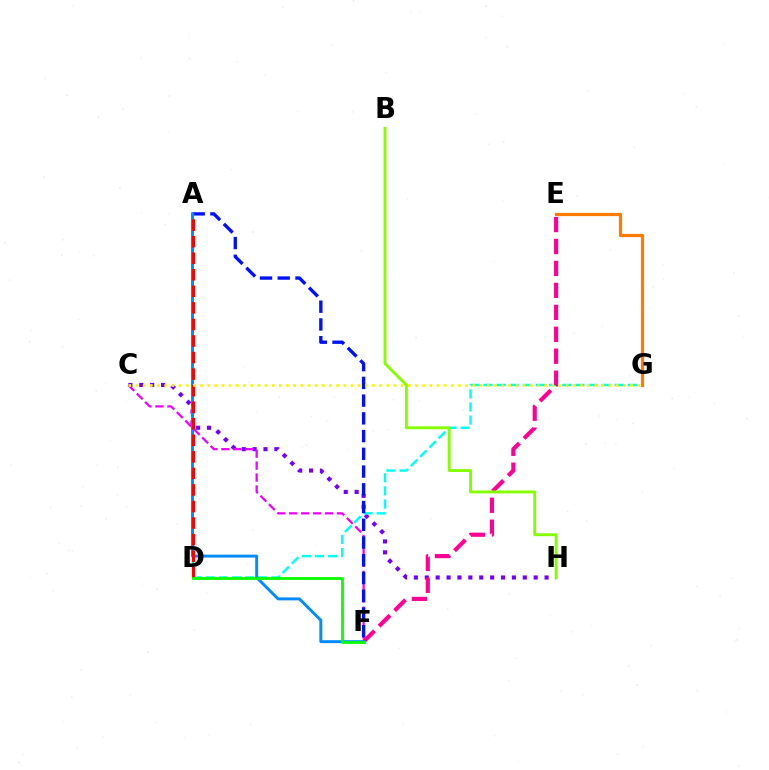{('C', 'H'): [{'color': '#7200ff', 'line_style': 'dotted', 'thickness': 2.96}], ('C', 'F'): [{'color': '#ee00ff', 'line_style': 'dashed', 'thickness': 1.62}], ('D', 'G'): [{'color': '#00fff6', 'line_style': 'dashed', 'thickness': 1.78}], ('A', 'F'): [{'color': '#0010ff', 'line_style': 'dashed', 'thickness': 2.41}, {'color': '#008cff', 'line_style': 'solid', 'thickness': 2.12}], ('E', 'F'): [{'color': '#ff0094', 'line_style': 'dashed', 'thickness': 2.98}], ('A', 'D'): [{'color': '#00ff74', 'line_style': 'dashed', 'thickness': 1.51}, {'color': '#ff0000', 'line_style': 'dashed', 'thickness': 2.25}], ('B', 'H'): [{'color': '#84ff00', 'line_style': 'solid', 'thickness': 2.08}], ('D', 'F'): [{'color': '#08ff00', 'line_style': 'solid', 'thickness': 2.01}], ('C', 'G'): [{'color': '#fcf500', 'line_style': 'dotted', 'thickness': 1.95}], ('E', 'G'): [{'color': '#ff7c00', 'line_style': 'solid', 'thickness': 2.31}]}